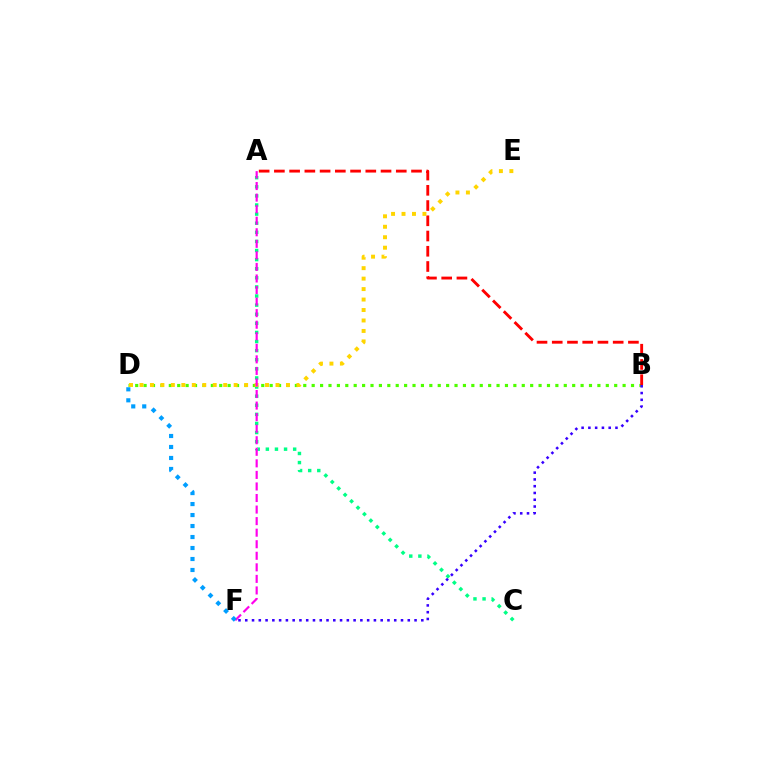{('A', 'C'): [{'color': '#00ff86', 'line_style': 'dotted', 'thickness': 2.47}], ('B', 'D'): [{'color': '#4fff00', 'line_style': 'dotted', 'thickness': 2.28}], ('A', 'B'): [{'color': '#ff0000', 'line_style': 'dashed', 'thickness': 2.07}], ('D', 'E'): [{'color': '#ffd500', 'line_style': 'dotted', 'thickness': 2.84}], ('A', 'F'): [{'color': '#ff00ed', 'line_style': 'dashed', 'thickness': 1.57}], ('B', 'F'): [{'color': '#3700ff', 'line_style': 'dotted', 'thickness': 1.84}], ('D', 'F'): [{'color': '#009eff', 'line_style': 'dotted', 'thickness': 2.99}]}